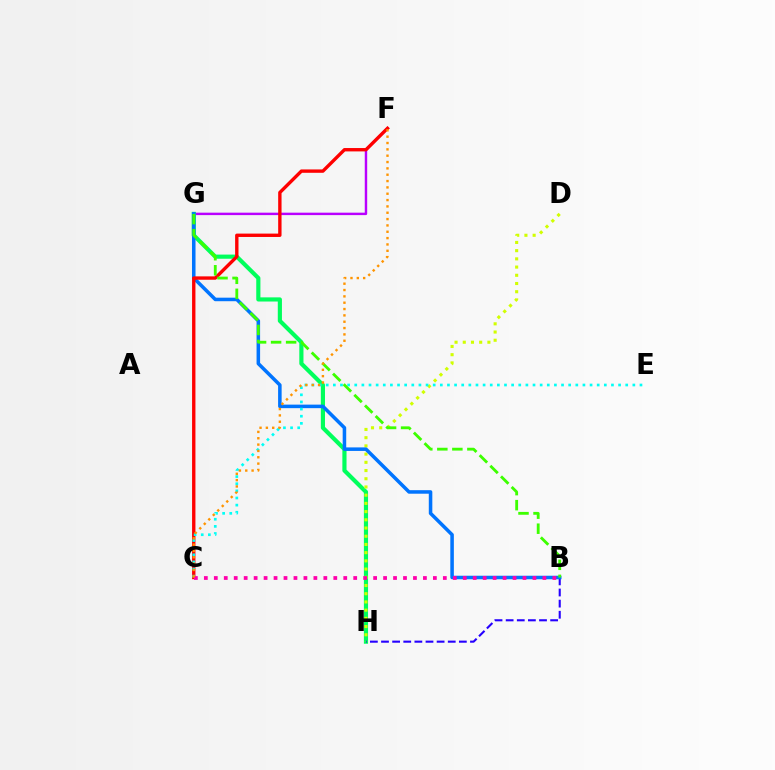{('F', 'G'): [{'color': '#b900ff', 'line_style': 'solid', 'thickness': 1.75}], ('G', 'H'): [{'color': '#00ff5c', 'line_style': 'solid', 'thickness': 2.99}], ('D', 'H'): [{'color': '#d1ff00', 'line_style': 'dotted', 'thickness': 2.23}], ('B', 'H'): [{'color': '#2500ff', 'line_style': 'dashed', 'thickness': 1.51}], ('B', 'G'): [{'color': '#0074ff', 'line_style': 'solid', 'thickness': 2.54}, {'color': '#3dff00', 'line_style': 'dashed', 'thickness': 2.04}], ('C', 'F'): [{'color': '#ff0000', 'line_style': 'solid', 'thickness': 2.42}, {'color': '#ff9400', 'line_style': 'dotted', 'thickness': 1.72}], ('C', 'E'): [{'color': '#00fff6', 'line_style': 'dotted', 'thickness': 1.94}], ('B', 'C'): [{'color': '#ff00ac', 'line_style': 'dotted', 'thickness': 2.71}]}